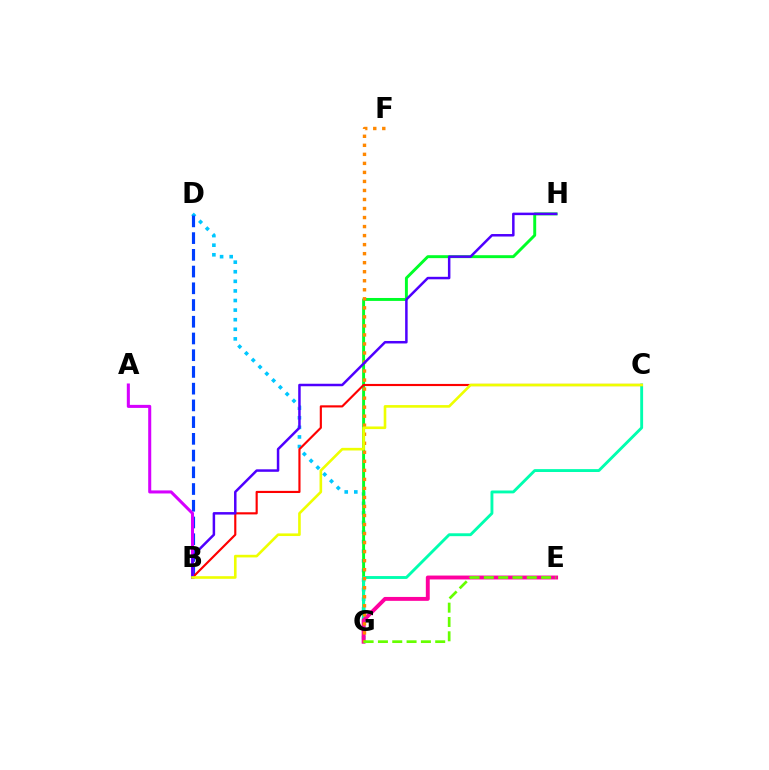{('D', 'G'): [{'color': '#00c7ff', 'line_style': 'dotted', 'thickness': 2.61}], ('G', 'H'): [{'color': '#00ff27', 'line_style': 'solid', 'thickness': 2.11}], ('C', 'G'): [{'color': '#00ffaf', 'line_style': 'solid', 'thickness': 2.07}], ('E', 'G'): [{'color': '#ff00a0', 'line_style': 'solid', 'thickness': 2.81}, {'color': '#66ff00', 'line_style': 'dashed', 'thickness': 1.95}], ('F', 'G'): [{'color': '#ff8800', 'line_style': 'dotted', 'thickness': 2.45}], ('B', 'D'): [{'color': '#003fff', 'line_style': 'dashed', 'thickness': 2.27}], ('B', 'C'): [{'color': '#ff0000', 'line_style': 'solid', 'thickness': 1.55}, {'color': '#eeff00', 'line_style': 'solid', 'thickness': 1.89}], ('A', 'B'): [{'color': '#d600ff', 'line_style': 'solid', 'thickness': 2.19}], ('B', 'H'): [{'color': '#4f00ff', 'line_style': 'solid', 'thickness': 1.8}]}